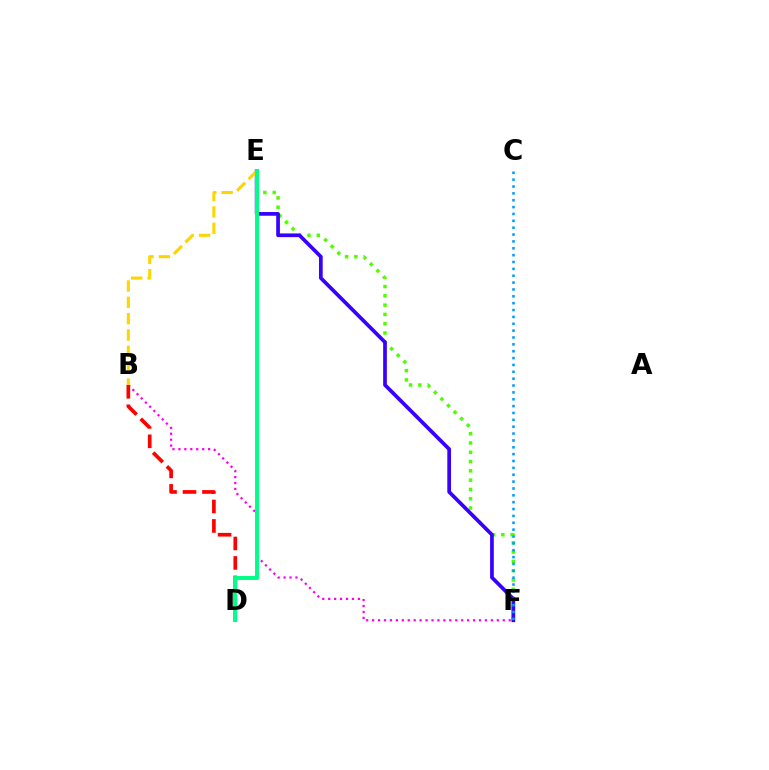{('B', 'F'): [{'color': '#ff00ed', 'line_style': 'dotted', 'thickness': 1.61}], ('E', 'F'): [{'color': '#4fff00', 'line_style': 'dotted', 'thickness': 2.52}, {'color': '#3700ff', 'line_style': 'solid', 'thickness': 2.66}], ('B', 'D'): [{'color': '#ff0000', 'line_style': 'dashed', 'thickness': 2.64}], ('B', 'E'): [{'color': '#ffd500', 'line_style': 'dashed', 'thickness': 2.22}], ('D', 'E'): [{'color': '#00ff86', 'line_style': 'solid', 'thickness': 2.85}], ('C', 'F'): [{'color': '#009eff', 'line_style': 'dotted', 'thickness': 1.86}]}